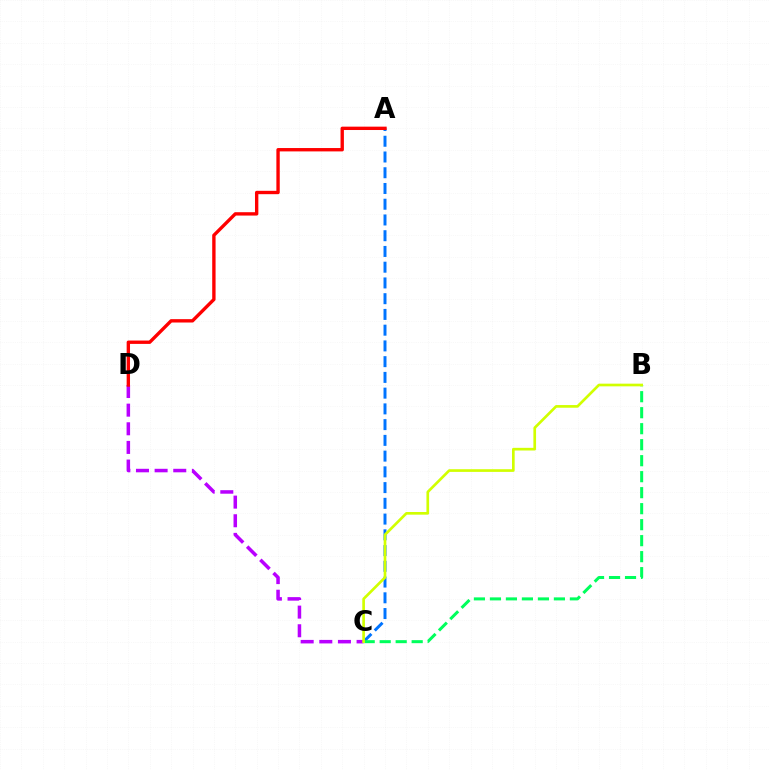{('A', 'C'): [{'color': '#0074ff', 'line_style': 'dashed', 'thickness': 2.14}], ('C', 'D'): [{'color': '#b900ff', 'line_style': 'dashed', 'thickness': 2.53}], ('A', 'D'): [{'color': '#ff0000', 'line_style': 'solid', 'thickness': 2.42}], ('B', 'C'): [{'color': '#00ff5c', 'line_style': 'dashed', 'thickness': 2.17}, {'color': '#d1ff00', 'line_style': 'solid', 'thickness': 1.92}]}